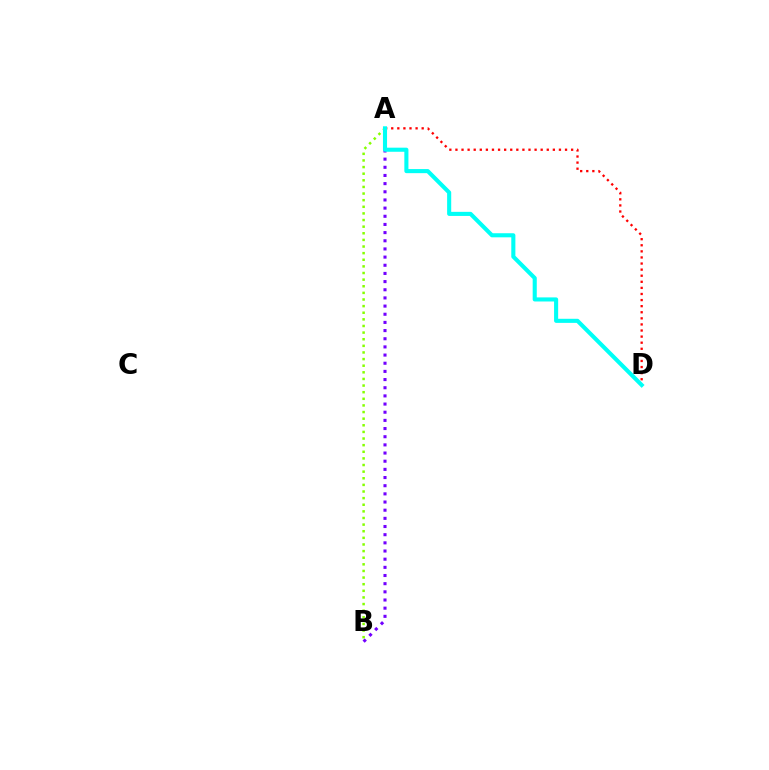{('A', 'D'): [{'color': '#ff0000', 'line_style': 'dotted', 'thickness': 1.65}, {'color': '#00fff6', 'line_style': 'solid', 'thickness': 2.94}], ('A', 'B'): [{'color': '#7200ff', 'line_style': 'dotted', 'thickness': 2.22}, {'color': '#84ff00', 'line_style': 'dotted', 'thickness': 1.8}]}